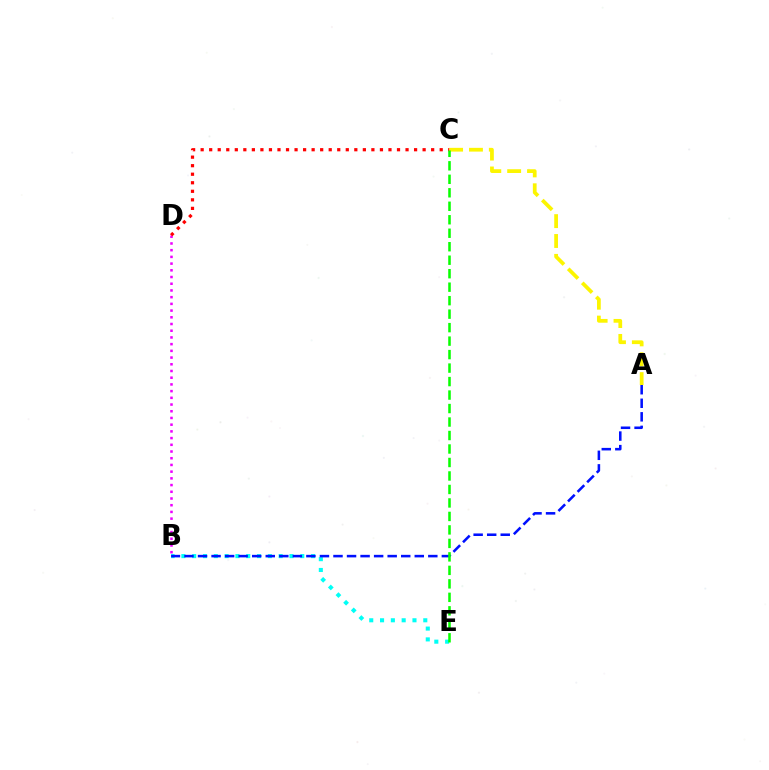{('A', 'C'): [{'color': '#fcf500', 'line_style': 'dashed', 'thickness': 2.7}], ('B', 'D'): [{'color': '#ee00ff', 'line_style': 'dotted', 'thickness': 1.82}], ('B', 'E'): [{'color': '#00fff6', 'line_style': 'dotted', 'thickness': 2.94}], ('C', 'D'): [{'color': '#ff0000', 'line_style': 'dotted', 'thickness': 2.32}], ('A', 'B'): [{'color': '#0010ff', 'line_style': 'dashed', 'thickness': 1.84}], ('C', 'E'): [{'color': '#08ff00', 'line_style': 'dashed', 'thickness': 1.83}]}